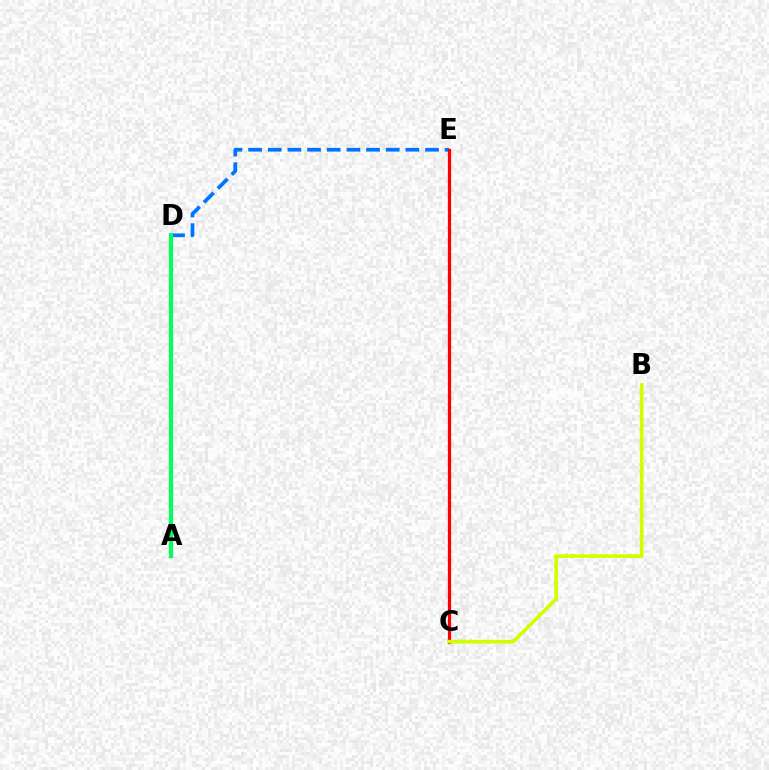{('D', 'E'): [{'color': '#0074ff', 'line_style': 'dashed', 'thickness': 2.67}], ('C', 'E'): [{'color': '#ff0000', 'line_style': 'solid', 'thickness': 2.34}], ('A', 'D'): [{'color': '#b900ff', 'line_style': 'solid', 'thickness': 1.51}, {'color': '#00ff5c', 'line_style': 'solid', 'thickness': 2.97}], ('B', 'C'): [{'color': '#d1ff00', 'line_style': 'solid', 'thickness': 2.65}]}